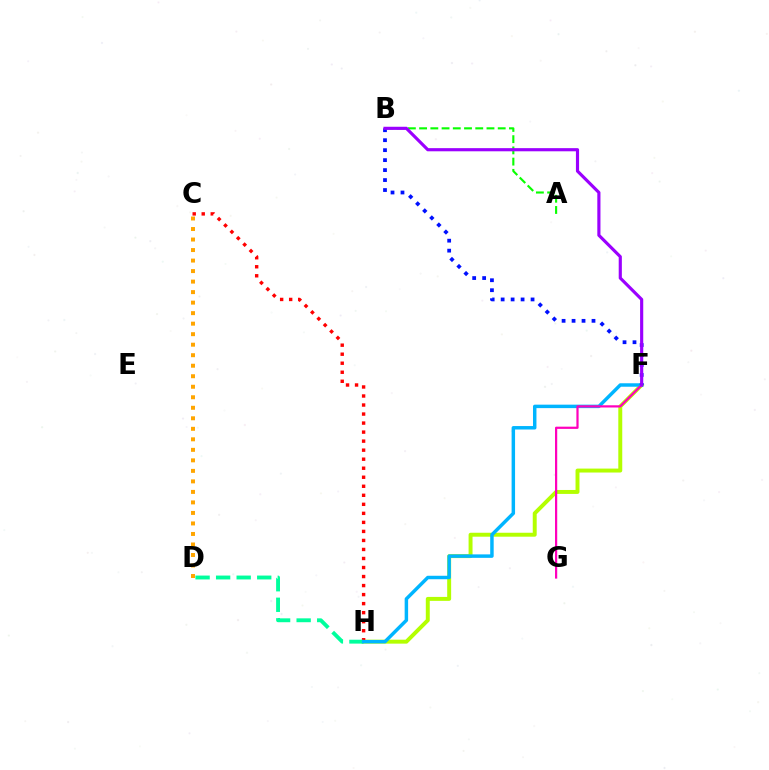{('F', 'H'): [{'color': '#b3ff00', 'line_style': 'solid', 'thickness': 2.84}, {'color': '#00b5ff', 'line_style': 'solid', 'thickness': 2.49}], ('C', 'H'): [{'color': '#ff0000', 'line_style': 'dotted', 'thickness': 2.45}], ('D', 'H'): [{'color': '#00ff9d', 'line_style': 'dashed', 'thickness': 2.79}], ('F', 'G'): [{'color': '#ff00bd', 'line_style': 'solid', 'thickness': 1.6}], ('A', 'B'): [{'color': '#08ff00', 'line_style': 'dashed', 'thickness': 1.53}], ('B', 'F'): [{'color': '#0010ff', 'line_style': 'dotted', 'thickness': 2.71}, {'color': '#9b00ff', 'line_style': 'solid', 'thickness': 2.26}], ('C', 'D'): [{'color': '#ffa500', 'line_style': 'dotted', 'thickness': 2.86}]}